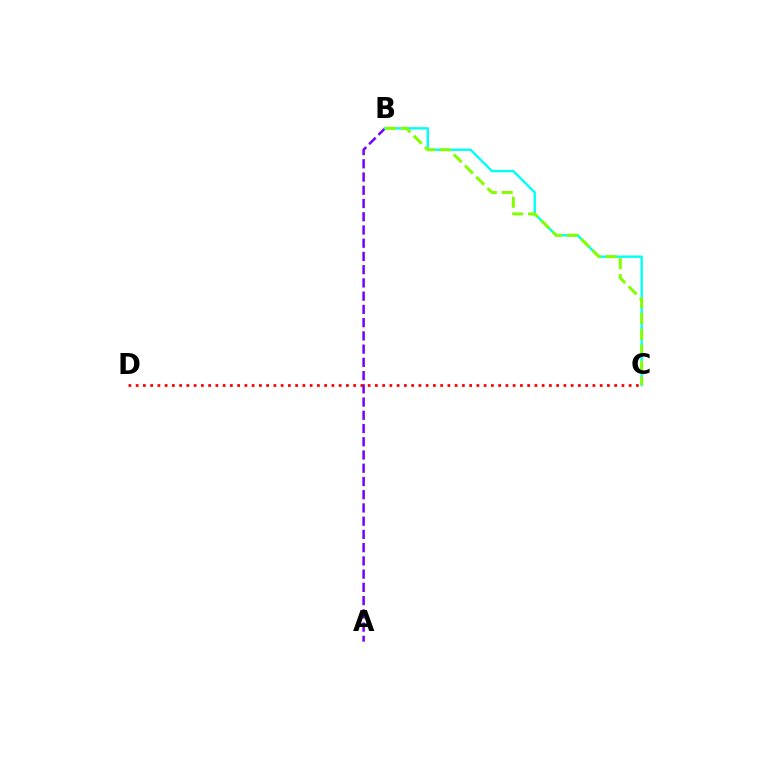{('A', 'B'): [{'color': '#7200ff', 'line_style': 'dashed', 'thickness': 1.8}], ('B', 'C'): [{'color': '#00fff6', 'line_style': 'solid', 'thickness': 1.71}, {'color': '#84ff00', 'line_style': 'dashed', 'thickness': 2.16}], ('C', 'D'): [{'color': '#ff0000', 'line_style': 'dotted', 'thickness': 1.97}]}